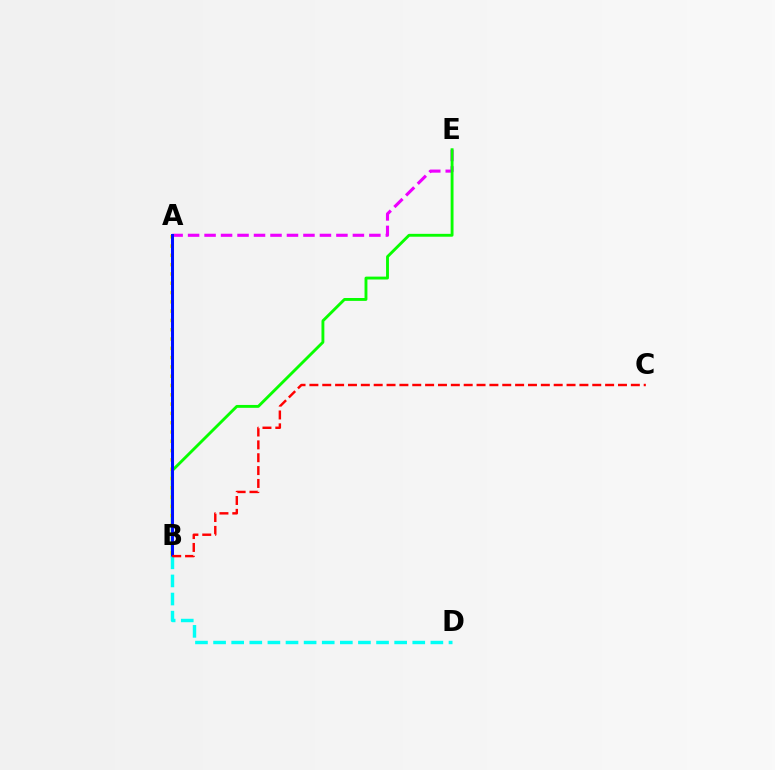{('A', 'E'): [{'color': '#ee00ff', 'line_style': 'dashed', 'thickness': 2.24}], ('B', 'E'): [{'color': '#08ff00', 'line_style': 'solid', 'thickness': 2.07}], ('A', 'B'): [{'color': '#fcf500', 'line_style': 'dotted', 'thickness': 2.53}, {'color': '#0010ff', 'line_style': 'solid', 'thickness': 2.18}], ('B', 'D'): [{'color': '#00fff6', 'line_style': 'dashed', 'thickness': 2.46}], ('B', 'C'): [{'color': '#ff0000', 'line_style': 'dashed', 'thickness': 1.75}]}